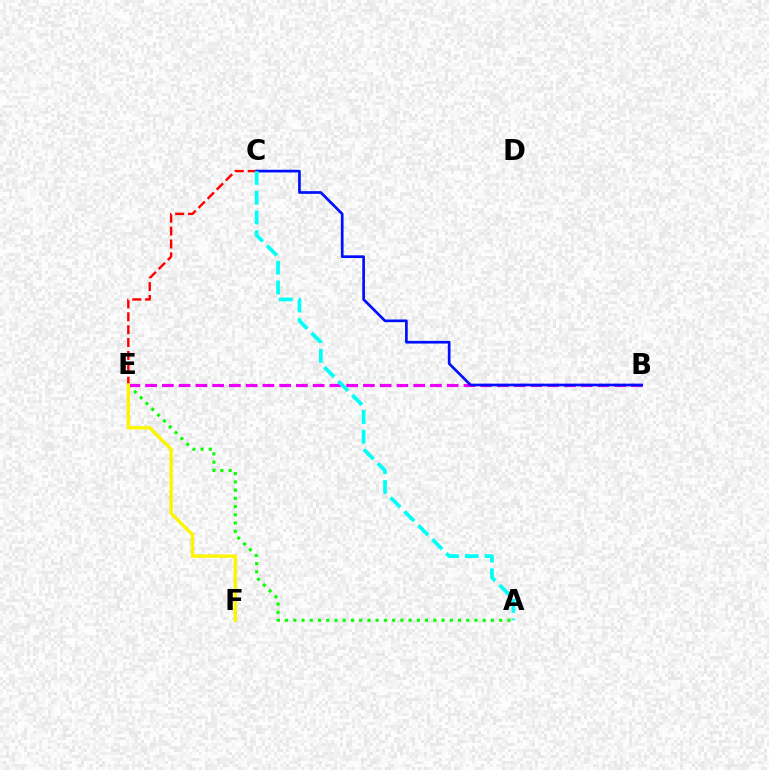{('A', 'E'): [{'color': '#08ff00', 'line_style': 'dotted', 'thickness': 2.24}], ('C', 'E'): [{'color': '#ff0000', 'line_style': 'dashed', 'thickness': 1.75}], ('B', 'E'): [{'color': '#ee00ff', 'line_style': 'dashed', 'thickness': 2.28}], ('E', 'F'): [{'color': '#fcf500', 'line_style': 'solid', 'thickness': 2.42}], ('B', 'C'): [{'color': '#0010ff', 'line_style': 'solid', 'thickness': 1.94}], ('A', 'C'): [{'color': '#00fff6', 'line_style': 'dashed', 'thickness': 2.68}]}